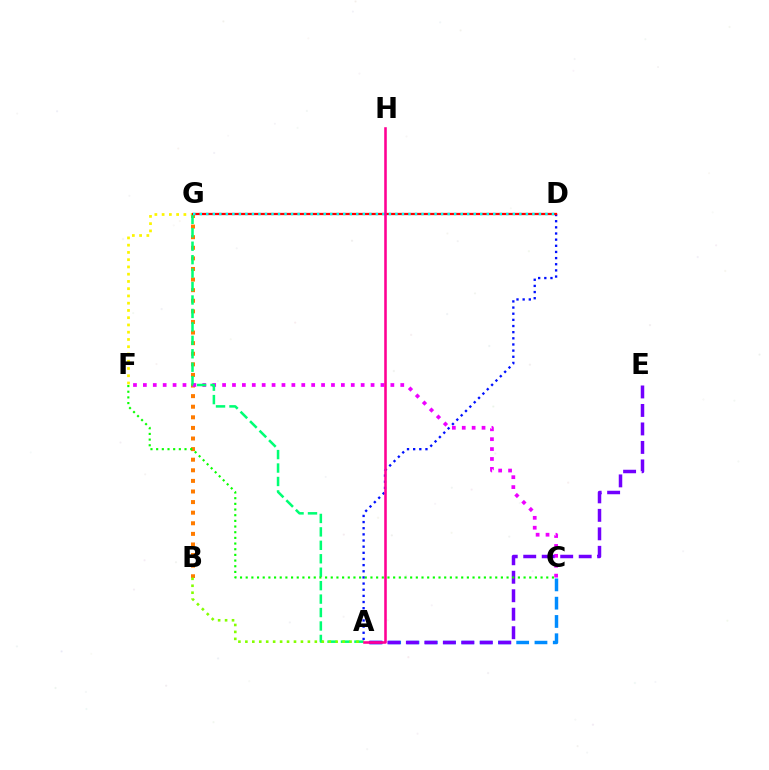{('A', 'C'): [{'color': '#008cff', 'line_style': 'dashed', 'thickness': 2.48}], ('B', 'G'): [{'color': '#ff7c00', 'line_style': 'dotted', 'thickness': 2.88}], ('C', 'F'): [{'color': '#ee00ff', 'line_style': 'dotted', 'thickness': 2.69}, {'color': '#08ff00', 'line_style': 'dotted', 'thickness': 1.54}], ('F', 'G'): [{'color': '#fcf500', 'line_style': 'dotted', 'thickness': 1.97}], ('A', 'G'): [{'color': '#00ff74', 'line_style': 'dashed', 'thickness': 1.83}], ('A', 'E'): [{'color': '#7200ff', 'line_style': 'dashed', 'thickness': 2.51}], ('A', 'B'): [{'color': '#84ff00', 'line_style': 'dotted', 'thickness': 1.89}], ('A', 'D'): [{'color': '#0010ff', 'line_style': 'dotted', 'thickness': 1.67}], ('D', 'G'): [{'color': '#ff0000', 'line_style': 'solid', 'thickness': 1.63}, {'color': '#00fff6', 'line_style': 'dotted', 'thickness': 1.77}], ('A', 'H'): [{'color': '#ff0094', 'line_style': 'solid', 'thickness': 1.86}]}